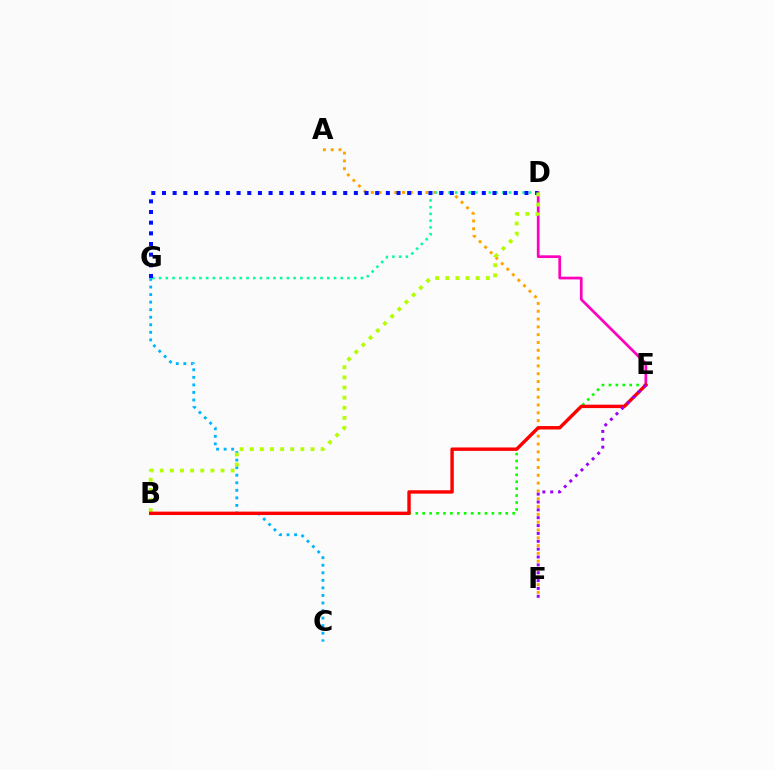{('C', 'G'): [{'color': '#00b5ff', 'line_style': 'dotted', 'thickness': 2.05}], ('A', 'F'): [{'color': '#ffa500', 'line_style': 'dotted', 'thickness': 2.12}], ('D', 'E'): [{'color': '#ff00bd', 'line_style': 'solid', 'thickness': 1.96}], ('D', 'G'): [{'color': '#00ff9d', 'line_style': 'dotted', 'thickness': 1.83}, {'color': '#0010ff', 'line_style': 'dotted', 'thickness': 2.9}], ('B', 'E'): [{'color': '#08ff00', 'line_style': 'dotted', 'thickness': 1.88}, {'color': '#ff0000', 'line_style': 'solid', 'thickness': 2.45}], ('B', 'D'): [{'color': '#b3ff00', 'line_style': 'dotted', 'thickness': 2.75}], ('E', 'F'): [{'color': '#9b00ff', 'line_style': 'dotted', 'thickness': 2.13}]}